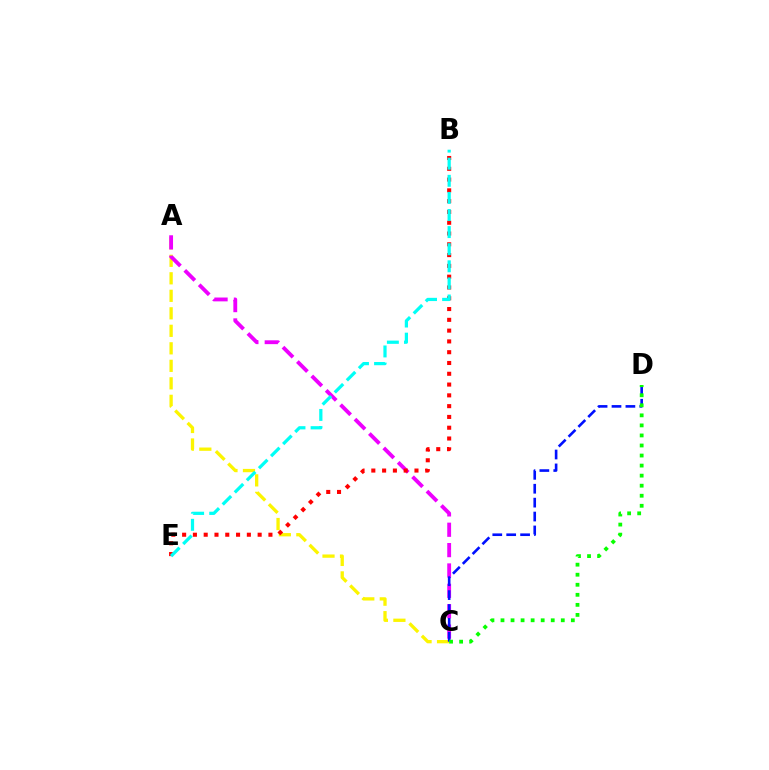{('A', 'C'): [{'color': '#fcf500', 'line_style': 'dashed', 'thickness': 2.38}, {'color': '#ee00ff', 'line_style': 'dashed', 'thickness': 2.77}], ('B', 'E'): [{'color': '#ff0000', 'line_style': 'dotted', 'thickness': 2.93}, {'color': '#00fff6', 'line_style': 'dashed', 'thickness': 2.32}], ('C', 'D'): [{'color': '#0010ff', 'line_style': 'dashed', 'thickness': 1.89}, {'color': '#08ff00', 'line_style': 'dotted', 'thickness': 2.73}]}